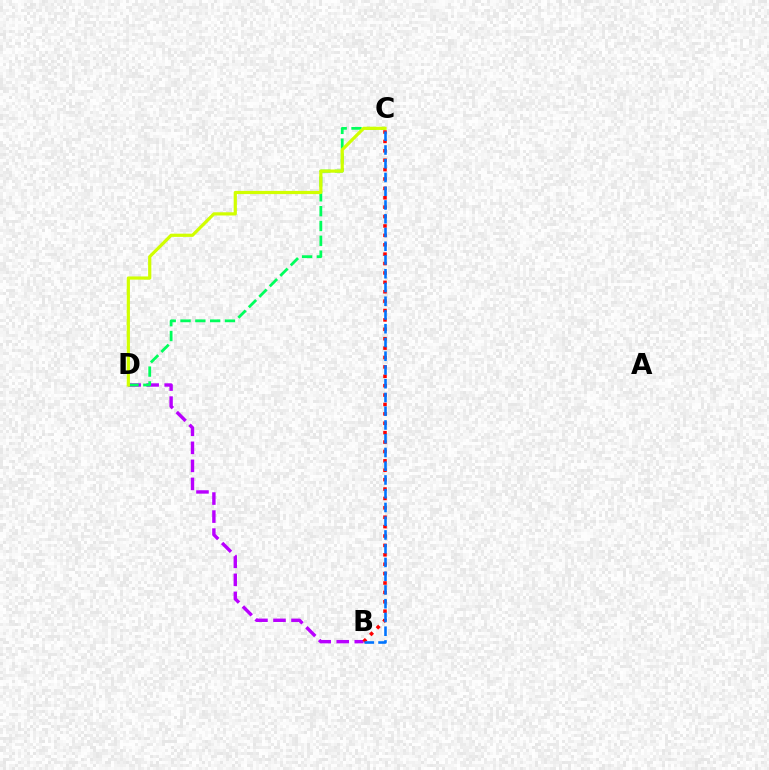{('B', 'D'): [{'color': '#b900ff', 'line_style': 'dashed', 'thickness': 2.45}], ('C', 'D'): [{'color': '#00ff5c', 'line_style': 'dashed', 'thickness': 2.01}, {'color': '#d1ff00', 'line_style': 'solid', 'thickness': 2.31}], ('B', 'C'): [{'color': '#ff0000', 'line_style': 'dotted', 'thickness': 2.55}, {'color': '#0074ff', 'line_style': 'dashed', 'thickness': 1.87}]}